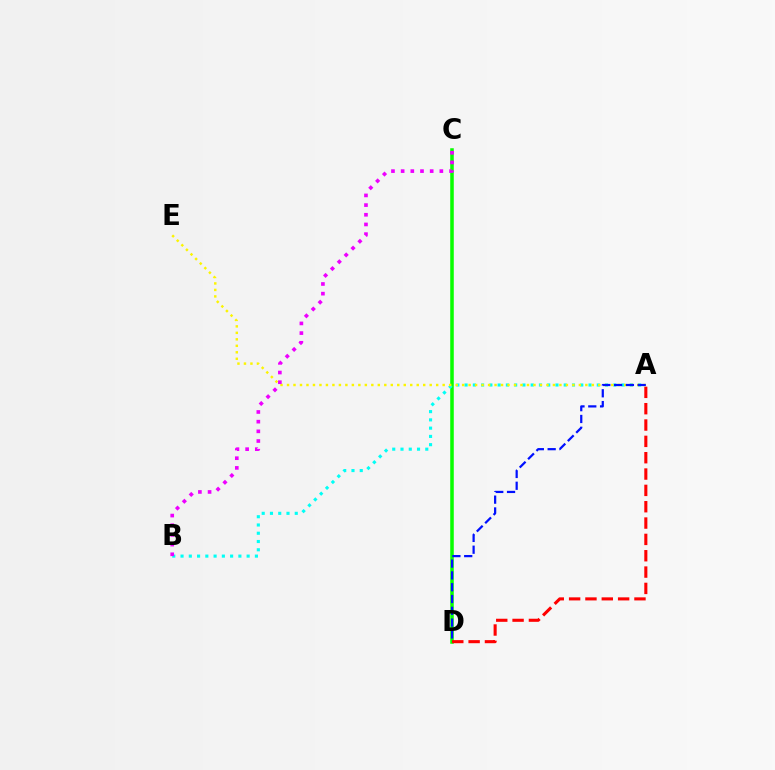{('C', 'D'): [{'color': '#08ff00', 'line_style': 'solid', 'thickness': 2.55}], ('A', 'B'): [{'color': '#00fff6', 'line_style': 'dotted', 'thickness': 2.24}], ('A', 'D'): [{'color': '#ff0000', 'line_style': 'dashed', 'thickness': 2.22}, {'color': '#0010ff', 'line_style': 'dashed', 'thickness': 1.6}], ('A', 'E'): [{'color': '#fcf500', 'line_style': 'dotted', 'thickness': 1.76}], ('B', 'C'): [{'color': '#ee00ff', 'line_style': 'dotted', 'thickness': 2.63}]}